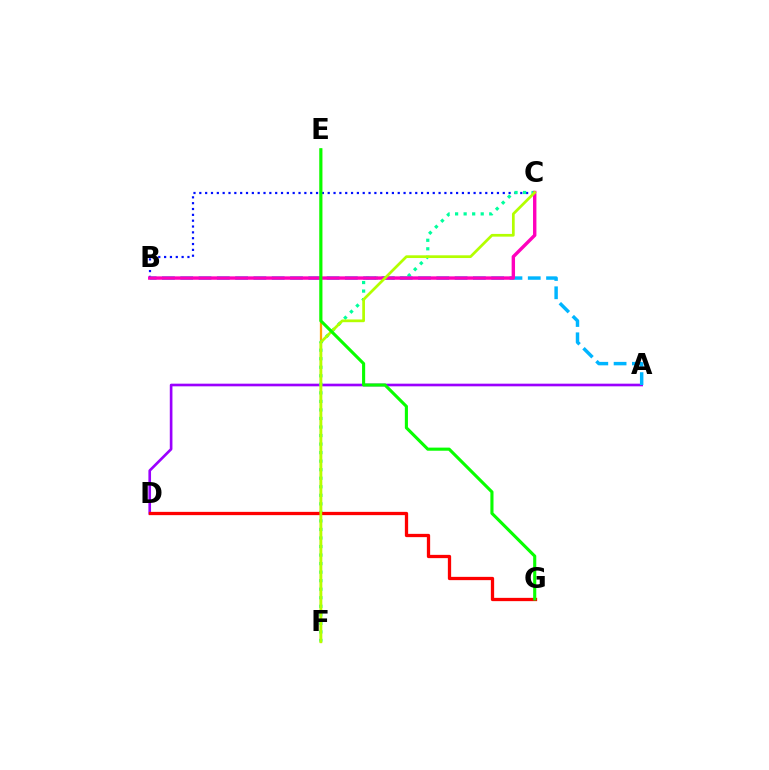{('B', 'C'): [{'color': '#0010ff', 'line_style': 'dotted', 'thickness': 1.59}, {'color': '#ff00bd', 'line_style': 'solid', 'thickness': 2.44}], ('A', 'D'): [{'color': '#9b00ff', 'line_style': 'solid', 'thickness': 1.91}], ('E', 'F'): [{'color': '#ffa500', 'line_style': 'solid', 'thickness': 1.64}], ('C', 'F'): [{'color': '#00ff9d', 'line_style': 'dotted', 'thickness': 2.32}, {'color': '#b3ff00', 'line_style': 'solid', 'thickness': 1.96}], ('D', 'G'): [{'color': '#ff0000', 'line_style': 'solid', 'thickness': 2.36}], ('A', 'B'): [{'color': '#00b5ff', 'line_style': 'dashed', 'thickness': 2.48}], ('E', 'G'): [{'color': '#08ff00', 'line_style': 'solid', 'thickness': 2.24}]}